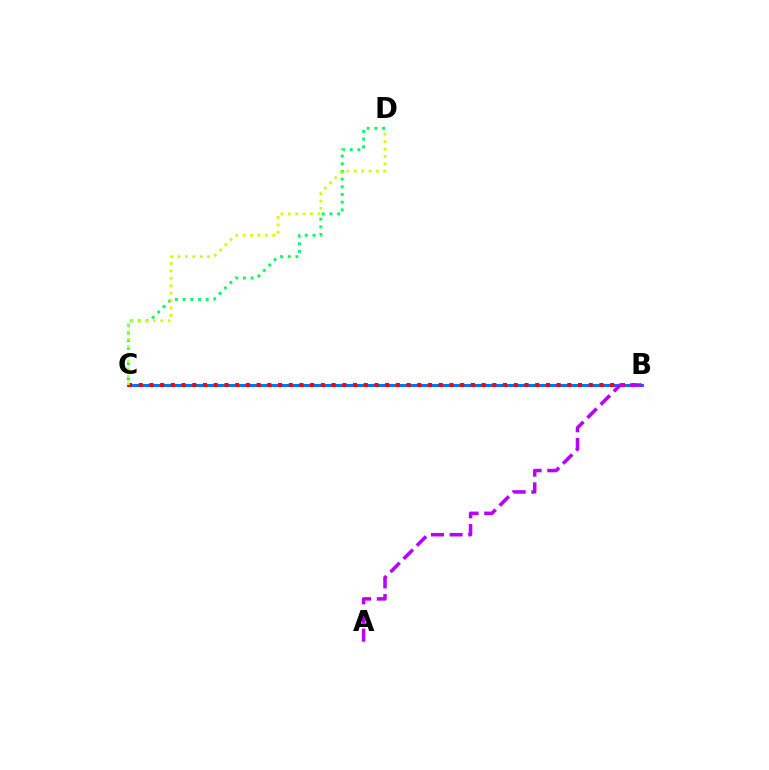{('B', 'C'): [{'color': '#0074ff', 'line_style': 'solid', 'thickness': 2.19}, {'color': '#ff0000', 'line_style': 'dotted', 'thickness': 2.91}], ('C', 'D'): [{'color': '#00ff5c', 'line_style': 'dotted', 'thickness': 2.09}, {'color': '#d1ff00', 'line_style': 'dotted', 'thickness': 2.01}], ('A', 'B'): [{'color': '#b900ff', 'line_style': 'dashed', 'thickness': 2.53}]}